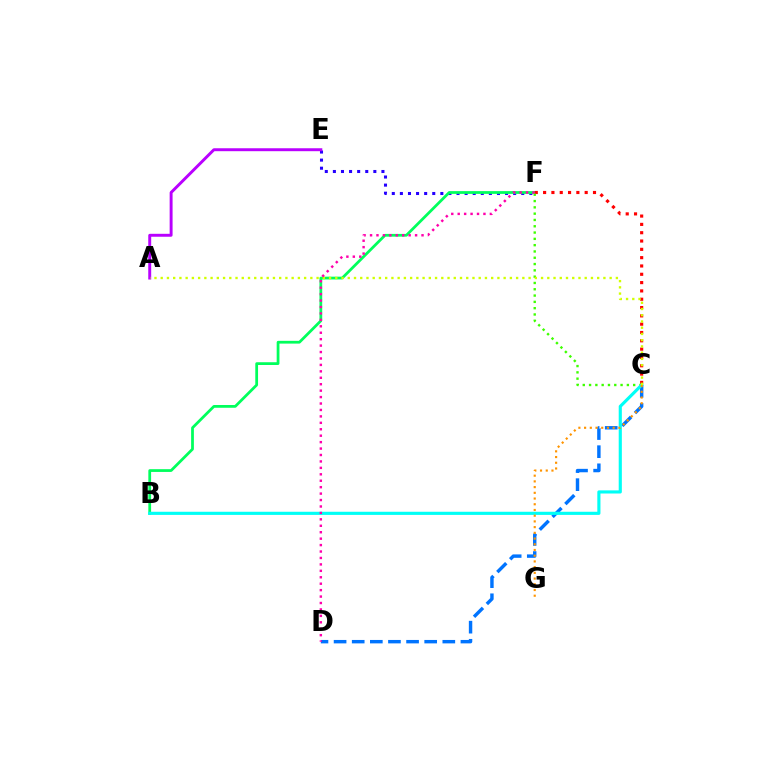{('E', 'F'): [{'color': '#2500ff', 'line_style': 'dotted', 'thickness': 2.2}], ('B', 'F'): [{'color': '#00ff5c', 'line_style': 'solid', 'thickness': 1.99}], ('C', 'D'): [{'color': '#0074ff', 'line_style': 'dashed', 'thickness': 2.46}], ('A', 'E'): [{'color': '#b900ff', 'line_style': 'solid', 'thickness': 2.11}], ('C', 'F'): [{'color': '#ff0000', 'line_style': 'dotted', 'thickness': 2.26}, {'color': '#3dff00', 'line_style': 'dotted', 'thickness': 1.71}], ('B', 'C'): [{'color': '#00fff6', 'line_style': 'solid', 'thickness': 2.26}], ('C', 'G'): [{'color': '#ff9400', 'line_style': 'dotted', 'thickness': 1.55}], ('A', 'C'): [{'color': '#d1ff00', 'line_style': 'dotted', 'thickness': 1.69}], ('D', 'F'): [{'color': '#ff00ac', 'line_style': 'dotted', 'thickness': 1.75}]}